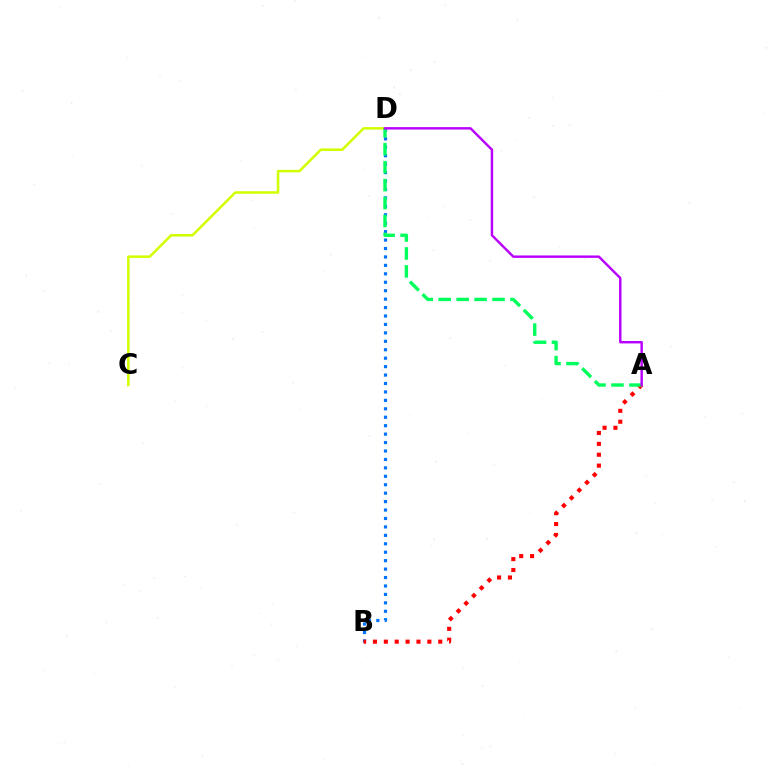{('B', 'D'): [{'color': '#0074ff', 'line_style': 'dotted', 'thickness': 2.29}], ('A', 'B'): [{'color': '#ff0000', 'line_style': 'dotted', 'thickness': 2.96}], ('C', 'D'): [{'color': '#d1ff00', 'line_style': 'solid', 'thickness': 1.82}], ('A', 'D'): [{'color': '#00ff5c', 'line_style': 'dashed', 'thickness': 2.44}, {'color': '#b900ff', 'line_style': 'solid', 'thickness': 1.75}]}